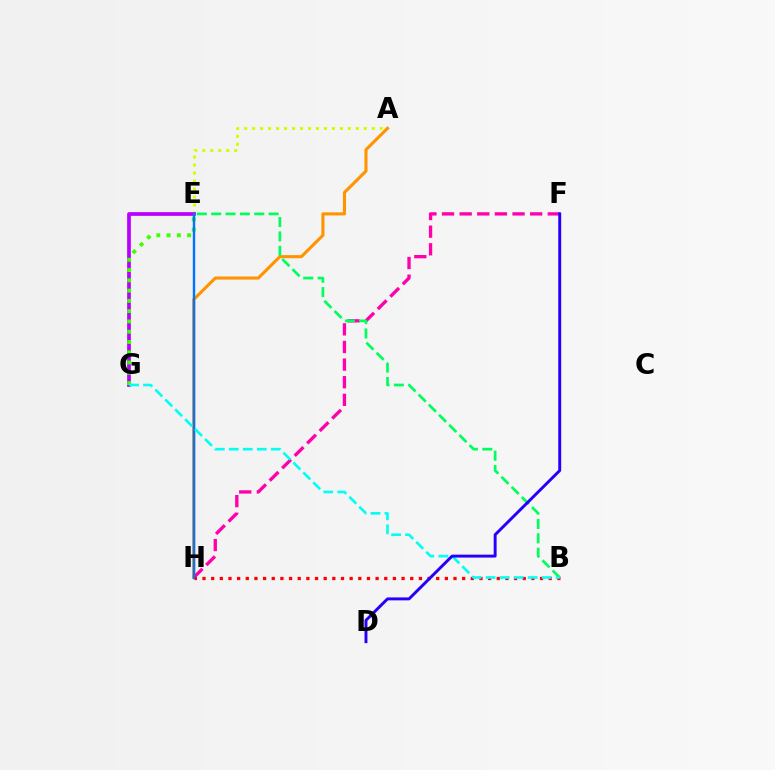{('A', 'E'): [{'color': '#d1ff00', 'line_style': 'dotted', 'thickness': 2.17}], ('E', 'G'): [{'color': '#b900ff', 'line_style': 'solid', 'thickness': 2.68}, {'color': '#3dff00', 'line_style': 'dotted', 'thickness': 2.79}], ('A', 'H'): [{'color': '#ff9400', 'line_style': 'solid', 'thickness': 2.23}], ('F', 'H'): [{'color': '#ff00ac', 'line_style': 'dashed', 'thickness': 2.39}], ('B', 'H'): [{'color': '#ff0000', 'line_style': 'dotted', 'thickness': 2.35}], ('B', 'E'): [{'color': '#00ff5c', 'line_style': 'dashed', 'thickness': 1.95}], ('E', 'H'): [{'color': '#0074ff', 'line_style': 'solid', 'thickness': 1.74}], ('B', 'G'): [{'color': '#00fff6', 'line_style': 'dashed', 'thickness': 1.9}], ('D', 'F'): [{'color': '#2500ff', 'line_style': 'solid', 'thickness': 2.12}]}